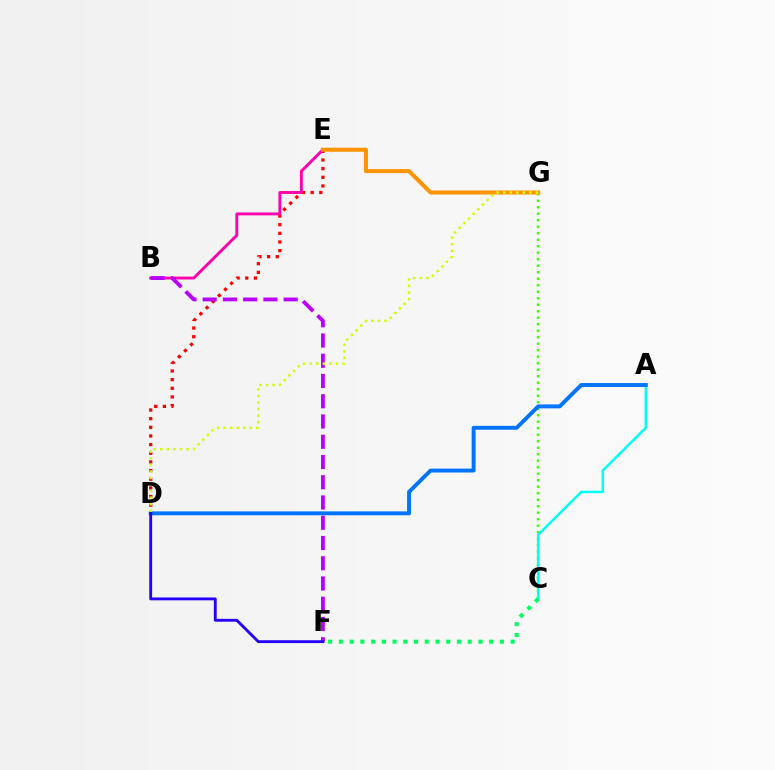{('C', 'G'): [{'color': '#3dff00', 'line_style': 'dotted', 'thickness': 1.77}], ('D', 'E'): [{'color': '#ff0000', 'line_style': 'dotted', 'thickness': 2.35}], ('A', 'C'): [{'color': '#00fff6', 'line_style': 'solid', 'thickness': 1.81}], ('B', 'E'): [{'color': '#ff00ac', 'line_style': 'solid', 'thickness': 2.08}], ('C', 'F'): [{'color': '#00ff5c', 'line_style': 'dotted', 'thickness': 2.92}], ('E', 'G'): [{'color': '#ff9400', 'line_style': 'solid', 'thickness': 2.91}], ('B', 'F'): [{'color': '#b900ff', 'line_style': 'dashed', 'thickness': 2.75}], ('A', 'D'): [{'color': '#0074ff', 'line_style': 'solid', 'thickness': 2.81}], ('D', 'F'): [{'color': '#2500ff', 'line_style': 'solid', 'thickness': 2.05}], ('D', 'G'): [{'color': '#d1ff00', 'line_style': 'dotted', 'thickness': 1.78}]}